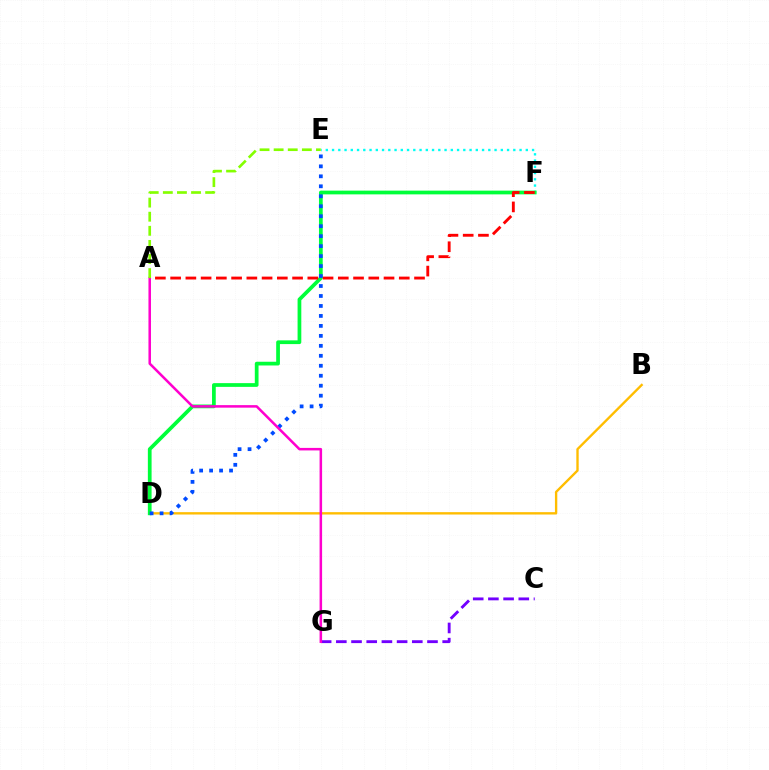{('E', 'F'): [{'color': '#00fff6', 'line_style': 'dotted', 'thickness': 1.7}], ('C', 'G'): [{'color': '#7200ff', 'line_style': 'dashed', 'thickness': 2.06}], ('B', 'D'): [{'color': '#ffbd00', 'line_style': 'solid', 'thickness': 1.7}], ('D', 'F'): [{'color': '#00ff39', 'line_style': 'solid', 'thickness': 2.69}], ('A', 'F'): [{'color': '#ff0000', 'line_style': 'dashed', 'thickness': 2.07}], ('D', 'E'): [{'color': '#004bff', 'line_style': 'dotted', 'thickness': 2.71}], ('A', 'G'): [{'color': '#ff00cf', 'line_style': 'solid', 'thickness': 1.82}], ('A', 'E'): [{'color': '#84ff00', 'line_style': 'dashed', 'thickness': 1.92}]}